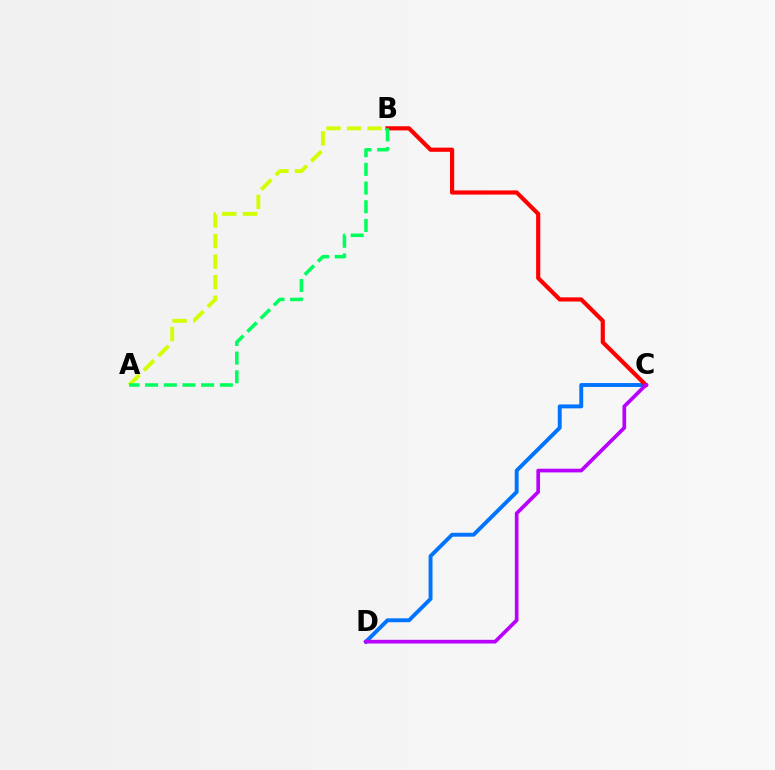{('C', 'D'): [{'color': '#0074ff', 'line_style': 'solid', 'thickness': 2.81}, {'color': '#b900ff', 'line_style': 'solid', 'thickness': 2.65}], ('B', 'C'): [{'color': '#ff0000', 'line_style': 'solid', 'thickness': 3.0}], ('A', 'B'): [{'color': '#d1ff00', 'line_style': 'dashed', 'thickness': 2.8}, {'color': '#00ff5c', 'line_style': 'dashed', 'thickness': 2.54}]}